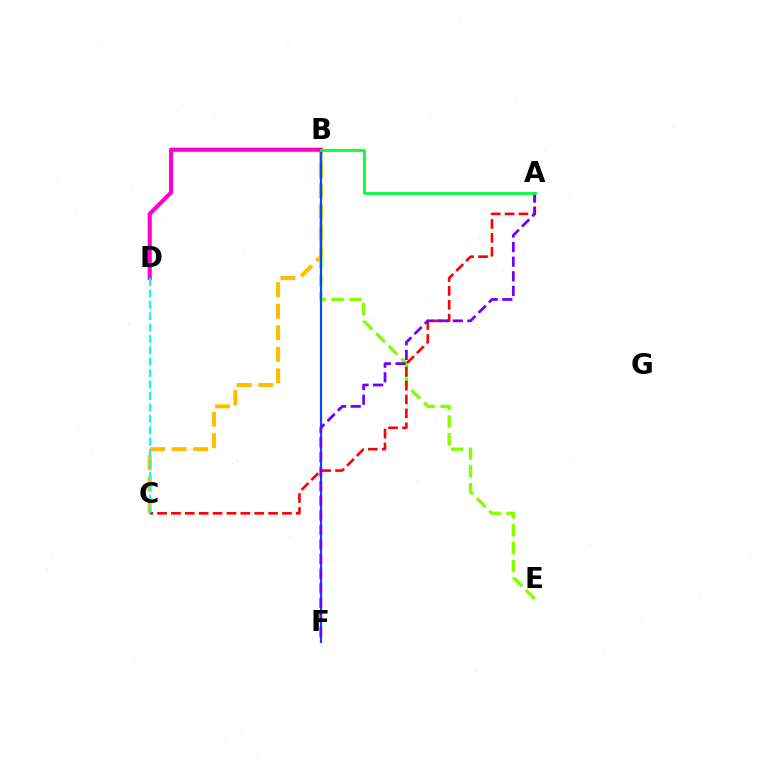{('B', 'E'): [{'color': '#84ff00', 'line_style': 'dashed', 'thickness': 2.42}], ('B', 'C'): [{'color': '#ffbd00', 'line_style': 'dashed', 'thickness': 2.92}], ('B', 'D'): [{'color': '#ff00cf', 'line_style': 'solid', 'thickness': 2.98}], ('B', 'F'): [{'color': '#004bff', 'line_style': 'solid', 'thickness': 1.56}], ('A', 'C'): [{'color': '#ff0000', 'line_style': 'dashed', 'thickness': 1.89}], ('A', 'F'): [{'color': '#7200ff', 'line_style': 'dashed', 'thickness': 1.98}], ('C', 'D'): [{'color': '#00fff6', 'line_style': 'dashed', 'thickness': 1.55}], ('A', 'B'): [{'color': '#00ff39', 'line_style': 'solid', 'thickness': 1.99}]}